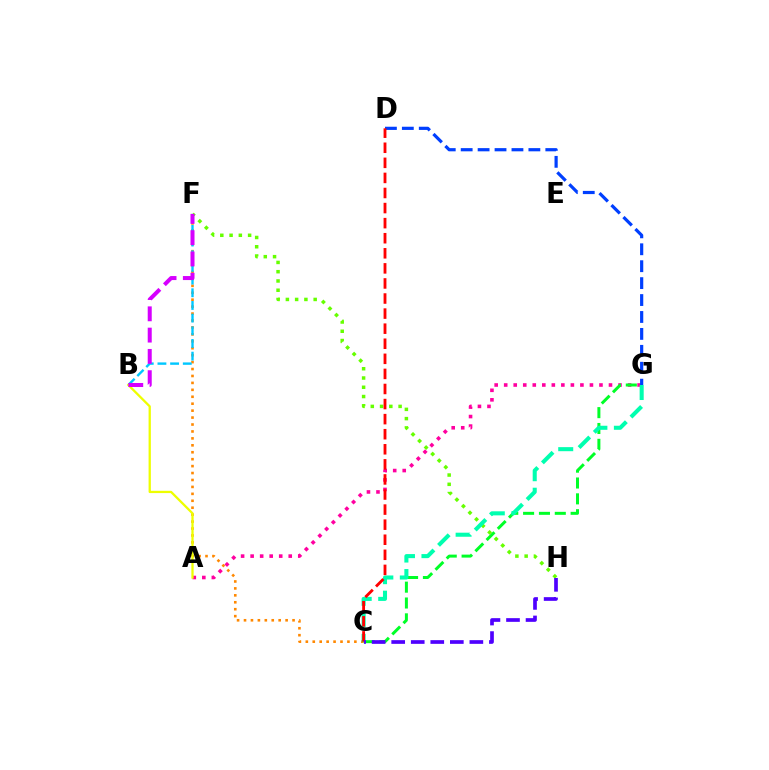{('A', 'G'): [{'color': '#ff00a0', 'line_style': 'dotted', 'thickness': 2.59}], ('C', 'F'): [{'color': '#ff8800', 'line_style': 'dotted', 'thickness': 1.88}], ('B', 'F'): [{'color': '#00c7ff', 'line_style': 'dashed', 'thickness': 1.72}, {'color': '#d600ff', 'line_style': 'dashed', 'thickness': 2.89}], ('A', 'B'): [{'color': '#eeff00', 'line_style': 'solid', 'thickness': 1.65}], ('C', 'G'): [{'color': '#00ff27', 'line_style': 'dashed', 'thickness': 2.15}, {'color': '#00ffaf', 'line_style': 'dashed', 'thickness': 2.92}], ('D', 'G'): [{'color': '#003fff', 'line_style': 'dashed', 'thickness': 2.3}], ('F', 'H'): [{'color': '#66ff00', 'line_style': 'dotted', 'thickness': 2.52}], ('C', 'D'): [{'color': '#ff0000', 'line_style': 'dashed', 'thickness': 2.05}], ('C', 'H'): [{'color': '#4f00ff', 'line_style': 'dashed', 'thickness': 2.66}]}